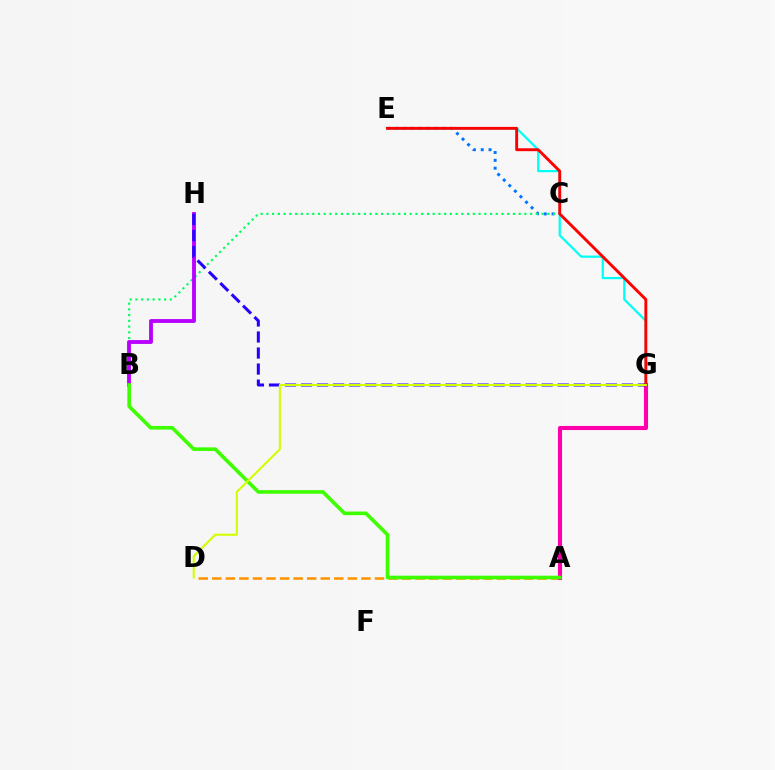{('A', 'D'): [{'color': '#ff9400', 'line_style': 'dashed', 'thickness': 1.84}], ('C', 'E'): [{'color': '#0074ff', 'line_style': 'dotted', 'thickness': 2.13}], ('A', 'G'): [{'color': '#ff00ac', 'line_style': 'solid', 'thickness': 2.95}], ('B', 'C'): [{'color': '#00ff5c', 'line_style': 'dotted', 'thickness': 1.56}], ('B', 'H'): [{'color': '#b900ff', 'line_style': 'solid', 'thickness': 2.77}], ('E', 'G'): [{'color': '#00fff6', 'line_style': 'solid', 'thickness': 1.61}, {'color': '#ff0000', 'line_style': 'solid', 'thickness': 2.08}], ('G', 'H'): [{'color': '#2500ff', 'line_style': 'dashed', 'thickness': 2.18}], ('A', 'B'): [{'color': '#3dff00', 'line_style': 'solid', 'thickness': 2.6}], ('D', 'G'): [{'color': '#d1ff00', 'line_style': 'solid', 'thickness': 1.52}]}